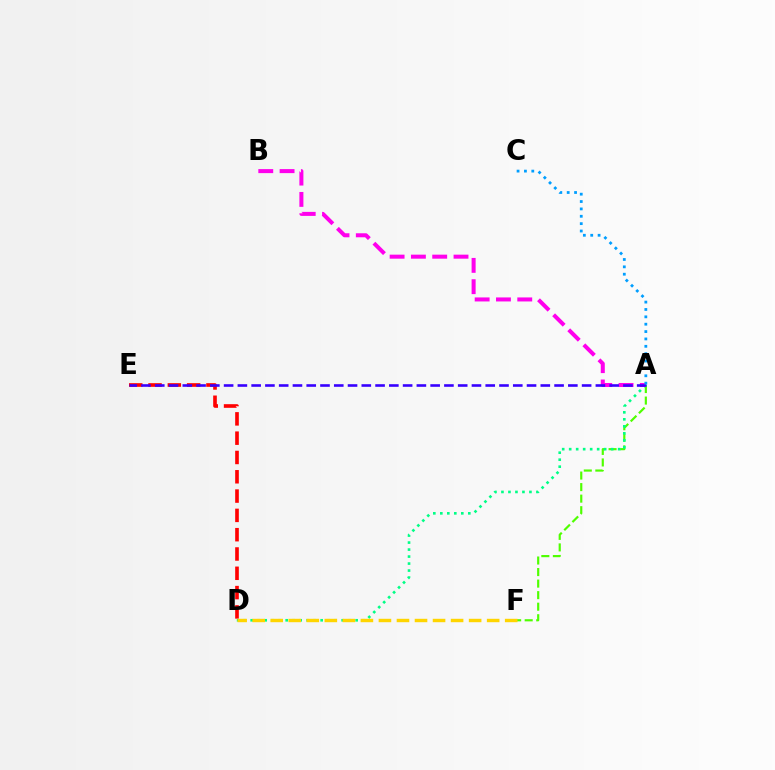{('A', 'F'): [{'color': '#4fff00', 'line_style': 'dashed', 'thickness': 1.57}], ('D', 'E'): [{'color': '#ff0000', 'line_style': 'dashed', 'thickness': 2.62}], ('A', 'D'): [{'color': '#00ff86', 'line_style': 'dotted', 'thickness': 1.9}], ('A', 'B'): [{'color': '#ff00ed', 'line_style': 'dashed', 'thickness': 2.89}], ('A', 'E'): [{'color': '#3700ff', 'line_style': 'dashed', 'thickness': 1.87}], ('A', 'C'): [{'color': '#009eff', 'line_style': 'dotted', 'thickness': 2.0}], ('D', 'F'): [{'color': '#ffd500', 'line_style': 'dashed', 'thickness': 2.45}]}